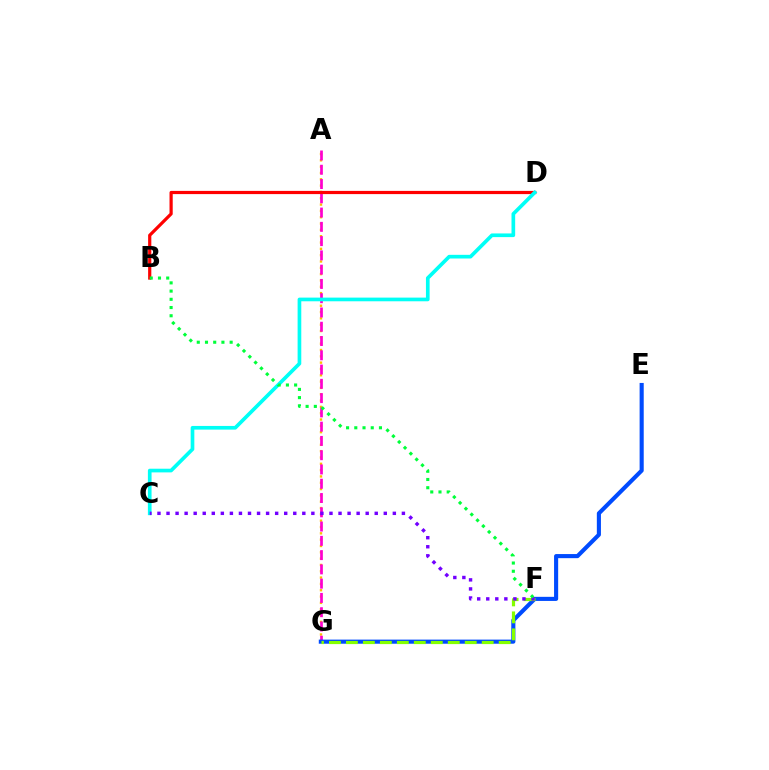{('A', 'G'): [{'color': '#ffbd00', 'line_style': 'dotted', 'thickness': 1.72}, {'color': '#ff00cf', 'line_style': 'dashed', 'thickness': 1.94}], ('B', 'D'): [{'color': '#ff0000', 'line_style': 'solid', 'thickness': 2.3}], ('E', 'G'): [{'color': '#004bff', 'line_style': 'solid', 'thickness': 2.96}], ('C', 'D'): [{'color': '#00fff6', 'line_style': 'solid', 'thickness': 2.65}], ('F', 'G'): [{'color': '#84ff00', 'line_style': 'dashed', 'thickness': 2.31}], ('C', 'F'): [{'color': '#7200ff', 'line_style': 'dotted', 'thickness': 2.46}], ('B', 'F'): [{'color': '#00ff39', 'line_style': 'dotted', 'thickness': 2.23}]}